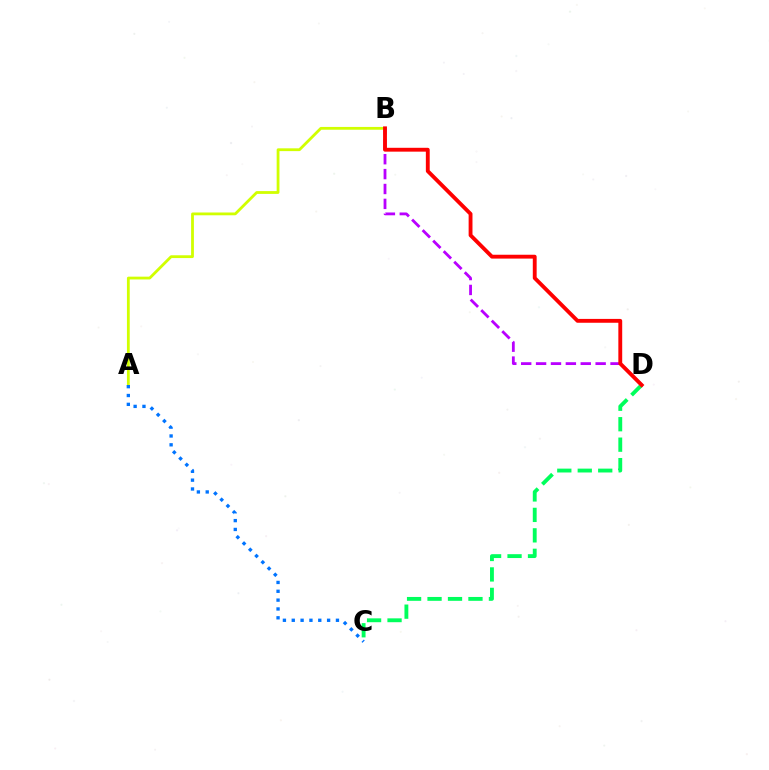{('A', 'B'): [{'color': '#d1ff00', 'line_style': 'solid', 'thickness': 2.01}], ('A', 'C'): [{'color': '#0074ff', 'line_style': 'dotted', 'thickness': 2.4}], ('C', 'D'): [{'color': '#00ff5c', 'line_style': 'dashed', 'thickness': 2.78}], ('B', 'D'): [{'color': '#b900ff', 'line_style': 'dashed', 'thickness': 2.02}, {'color': '#ff0000', 'line_style': 'solid', 'thickness': 2.77}]}